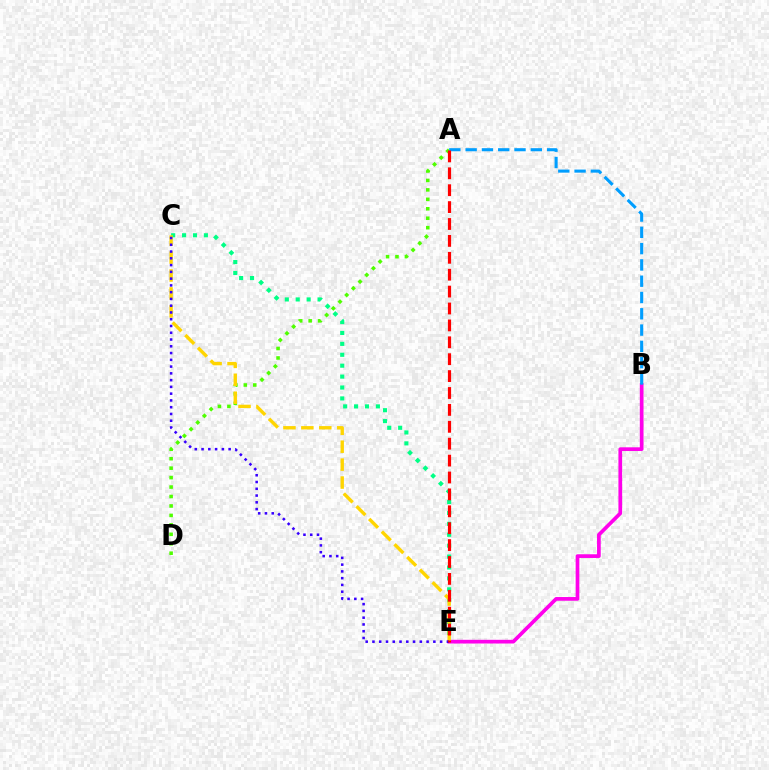{('C', 'E'): [{'color': '#00ff86', 'line_style': 'dotted', 'thickness': 2.96}, {'color': '#ffd500', 'line_style': 'dashed', 'thickness': 2.43}, {'color': '#3700ff', 'line_style': 'dotted', 'thickness': 1.84}], ('B', 'E'): [{'color': '#ff00ed', 'line_style': 'solid', 'thickness': 2.67}], ('A', 'D'): [{'color': '#4fff00', 'line_style': 'dotted', 'thickness': 2.57}], ('A', 'B'): [{'color': '#009eff', 'line_style': 'dashed', 'thickness': 2.21}], ('A', 'E'): [{'color': '#ff0000', 'line_style': 'dashed', 'thickness': 2.3}]}